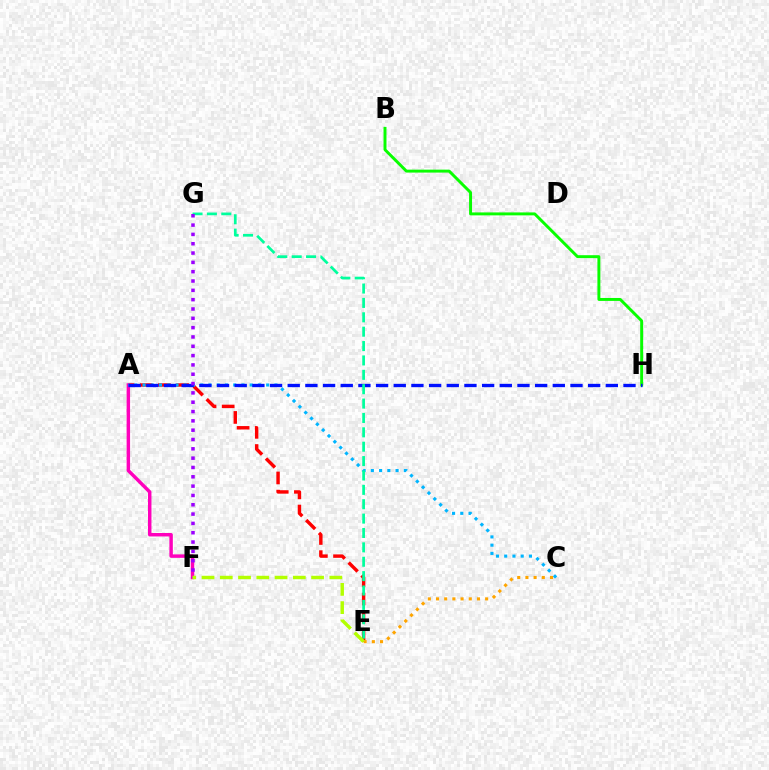{('A', 'E'): [{'color': '#ff0000', 'line_style': 'dashed', 'thickness': 2.47}], ('B', 'H'): [{'color': '#08ff00', 'line_style': 'solid', 'thickness': 2.12}], ('A', 'F'): [{'color': '#ff00bd', 'line_style': 'solid', 'thickness': 2.48}], ('A', 'C'): [{'color': '#00b5ff', 'line_style': 'dotted', 'thickness': 2.24}], ('A', 'H'): [{'color': '#0010ff', 'line_style': 'dashed', 'thickness': 2.4}], ('C', 'E'): [{'color': '#ffa500', 'line_style': 'dotted', 'thickness': 2.22}], ('E', 'G'): [{'color': '#00ff9d', 'line_style': 'dashed', 'thickness': 1.95}], ('F', 'G'): [{'color': '#9b00ff', 'line_style': 'dotted', 'thickness': 2.53}], ('E', 'F'): [{'color': '#b3ff00', 'line_style': 'dashed', 'thickness': 2.48}]}